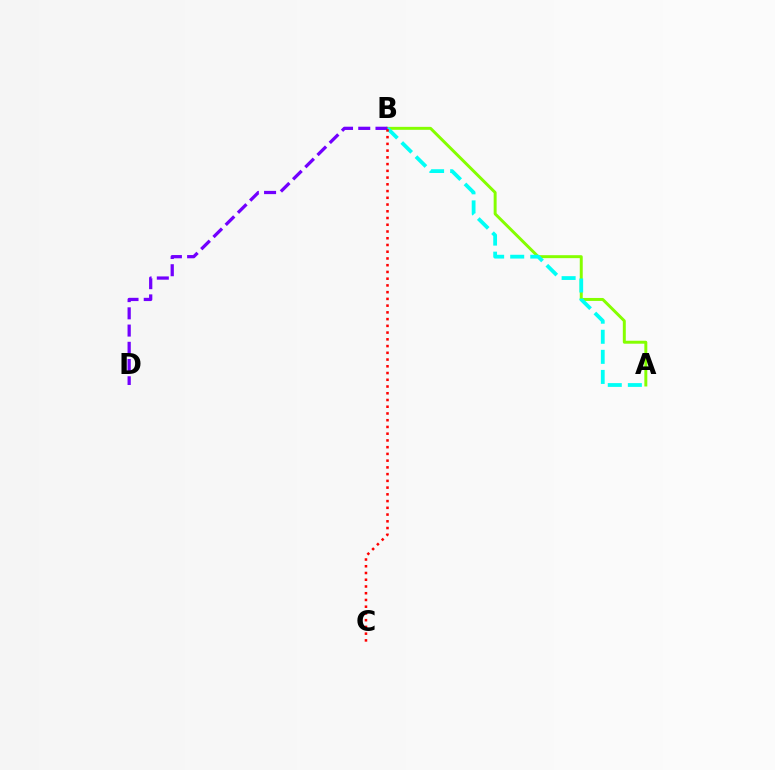{('A', 'B'): [{'color': '#84ff00', 'line_style': 'solid', 'thickness': 2.13}, {'color': '#00fff6', 'line_style': 'dashed', 'thickness': 2.73}], ('B', 'D'): [{'color': '#7200ff', 'line_style': 'dashed', 'thickness': 2.34}], ('B', 'C'): [{'color': '#ff0000', 'line_style': 'dotted', 'thickness': 1.83}]}